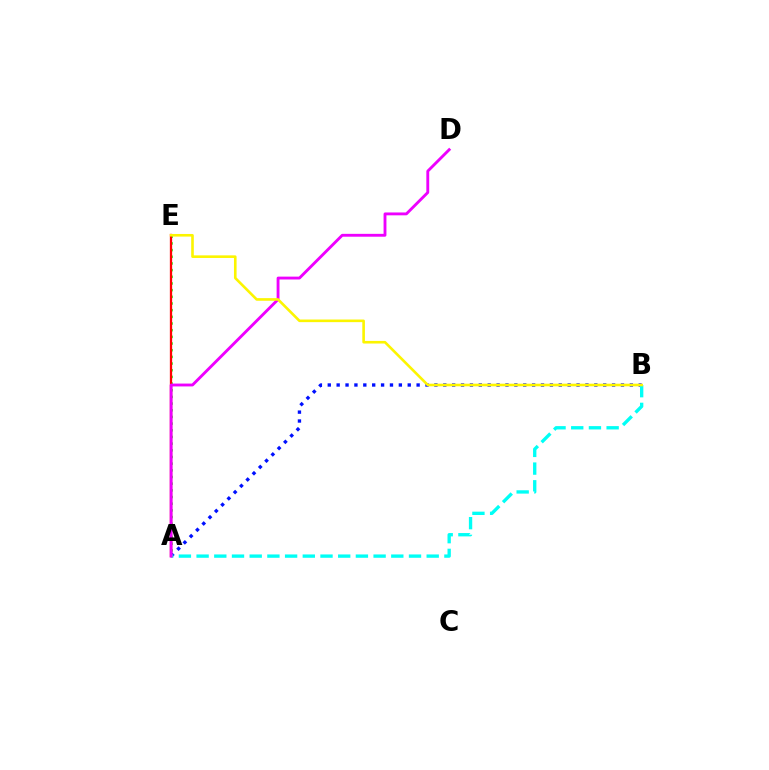{('A', 'E'): [{'color': '#08ff00', 'line_style': 'dotted', 'thickness': 1.81}, {'color': '#ff0000', 'line_style': 'solid', 'thickness': 1.65}], ('A', 'B'): [{'color': '#0010ff', 'line_style': 'dotted', 'thickness': 2.41}, {'color': '#00fff6', 'line_style': 'dashed', 'thickness': 2.4}], ('A', 'D'): [{'color': '#ee00ff', 'line_style': 'solid', 'thickness': 2.06}], ('B', 'E'): [{'color': '#fcf500', 'line_style': 'solid', 'thickness': 1.88}]}